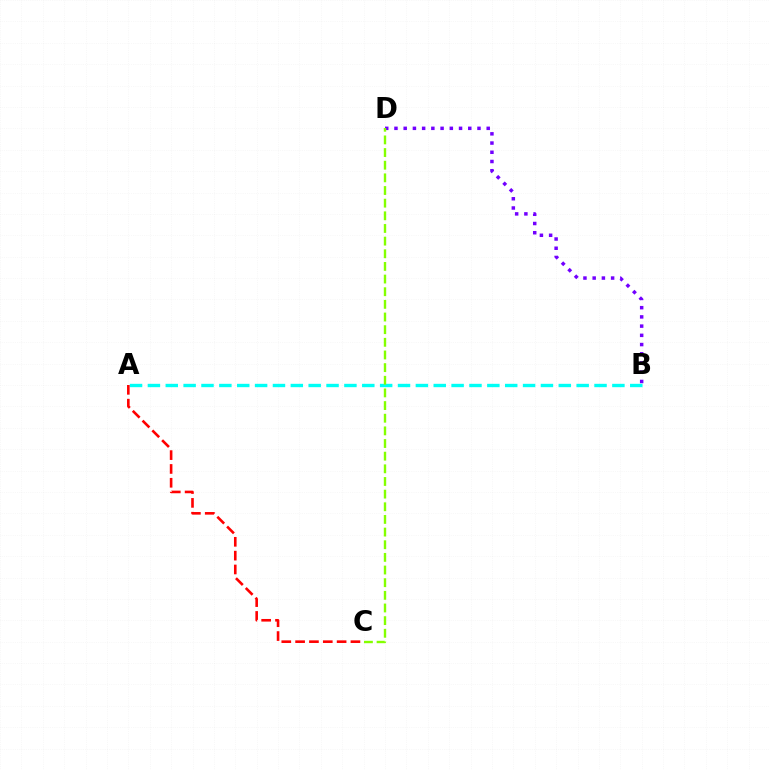{('A', 'B'): [{'color': '#00fff6', 'line_style': 'dashed', 'thickness': 2.43}], ('B', 'D'): [{'color': '#7200ff', 'line_style': 'dotted', 'thickness': 2.51}], ('A', 'C'): [{'color': '#ff0000', 'line_style': 'dashed', 'thickness': 1.88}], ('C', 'D'): [{'color': '#84ff00', 'line_style': 'dashed', 'thickness': 1.72}]}